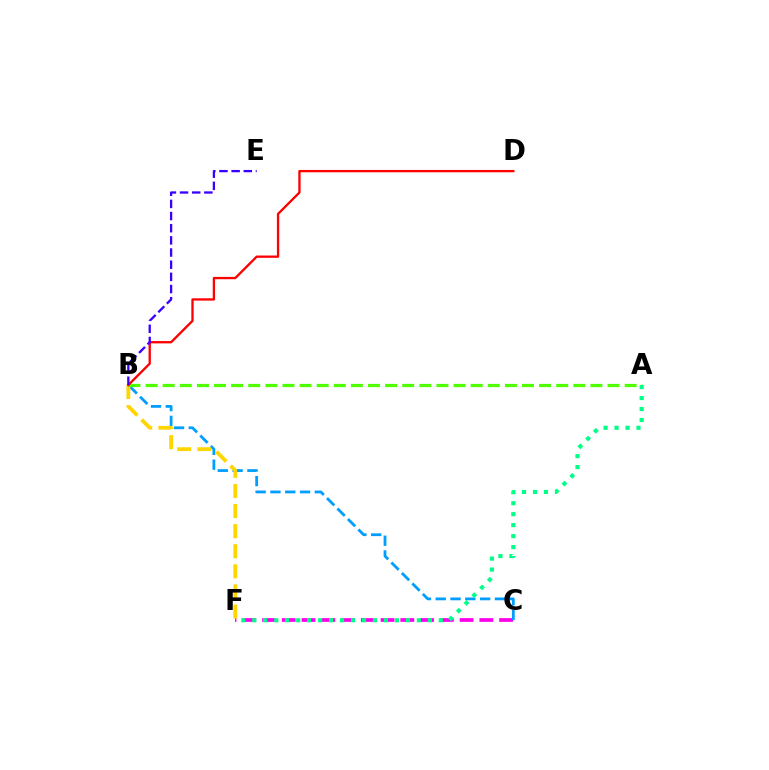{('C', 'F'): [{'color': '#ff00ed', 'line_style': 'dashed', 'thickness': 2.68}], ('B', 'C'): [{'color': '#009eff', 'line_style': 'dashed', 'thickness': 2.01}], ('B', 'F'): [{'color': '#ffd500', 'line_style': 'dashed', 'thickness': 2.73}], ('A', 'B'): [{'color': '#4fff00', 'line_style': 'dashed', 'thickness': 2.32}], ('B', 'D'): [{'color': '#ff0000', 'line_style': 'solid', 'thickness': 1.67}], ('A', 'F'): [{'color': '#00ff86', 'line_style': 'dotted', 'thickness': 2.98}], ('B', 'E'): [{'color': '#3700ff', 'line_style': 'dashed', 'thickness': 1.65}]}